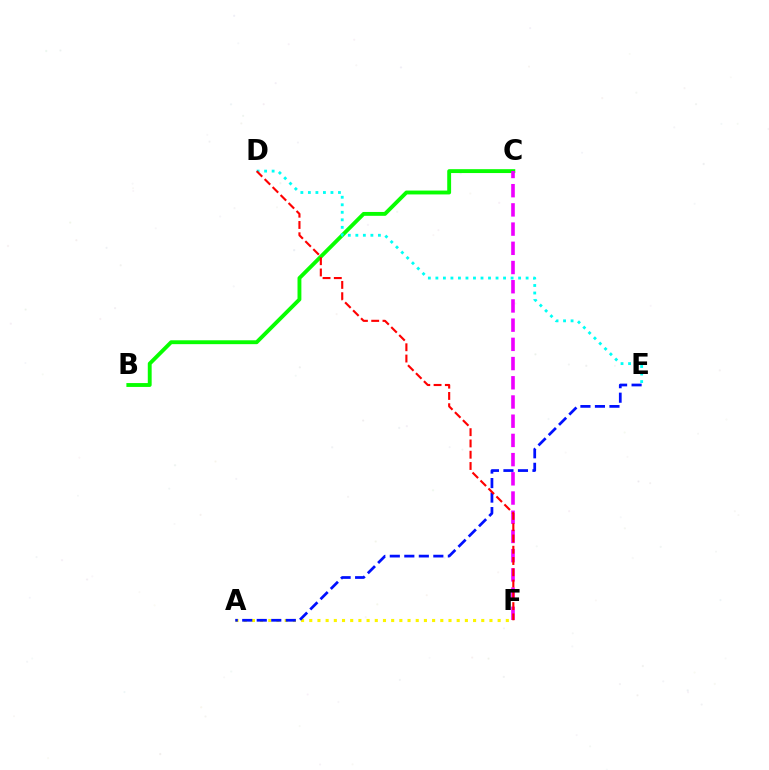{('B', 'C'): [{'color': '#08ff00', 'line_style': 'solid', 'thickness': 2.79}], ('C', 'F'): [{'color': '#ee00ff', 'line_style': 'dashed', 'thickness': 2.61}], ('D', 'E'): [{'color': '#00fff6', 'line_style': 'dotted', 'thickness': 2.04}], ('A', 'F'): [{'color': '#fcf500', 'line_style': 'dotted', 'thickness': 2.23}], ('A', 'E'): [{'color': '#0010ff', 'line_style': 'dashed', 'thickness': 1.97}], ('D', 'F'): [{'color': '#ff0000', 'line_style': 'dashed', 'thickness': 1.53}]}